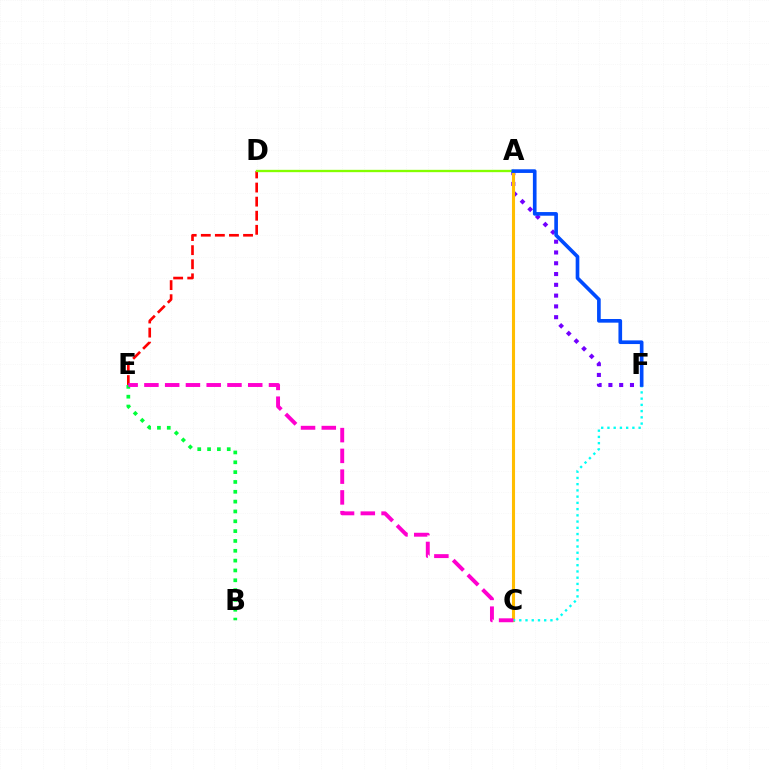{('D', 'E'): [{'color': '#ff0000', 'line_style': 'dashed', 'thickness': 1.91}], ('A', 'F'): [{'color': '#7200ff', 'line_style': 'dotted', 'thickness': 2.93}, {'color': '#004bff', 'line_style': 'solid', 'thickness': 2.63}], ('A', 'C'): [{'color': '#ffbd00', 'line_style': 'solid', 'thickness': 2.23}], ('A', 'D'): [{'color': '#84ff00', 'line_style': 'solid', 'thickness': 1.68}], ('C', 'F'): [{'color': '#00fff6', 'line_style': 'dotted', 'thickness': 1.69}], ('B', 'E'): [{'color': '#00ff39', 'line_style': 'dotted', 'thickness': 2.67}], ('C', 'E'): [{'color': '#ff00cf', 'line_style': 'dashed', 'thickness': 2.82}]}